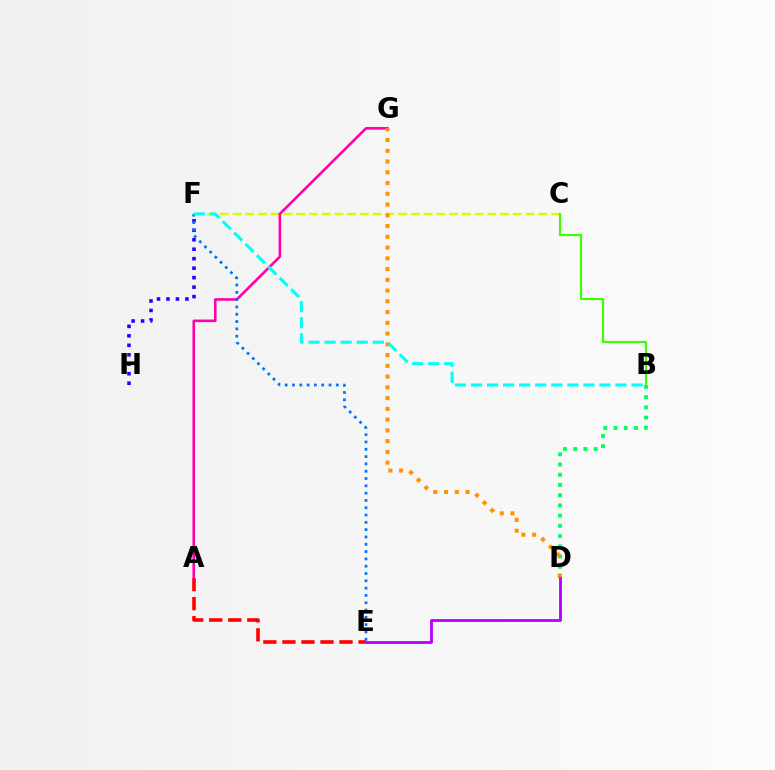{('A', 'E'): [{'color': '#ff0000', 'line_style': 'dashed', 'thickness': 2.59}], ('C', 'F'): [{'color': '#d1ff00', 'line_style': 'dashed', 'thickness': 1.73}], ('F', 'H'): [{'color': '#2500ff', 'line_style': 'dotted', 'thickness': 2.57}], ('A', 'G'): [{'color': '#ff00ac', 'line_style': 'solid', 'thickness': 1.87}], ('B', 'C'): [{'color': '#3dff00', 'line_style': 'solid', 'thickness': 1.57}], ('E', 'F'): [{'color': '#0074ff', 'line_style': 'dotted', 'thickness': 1.99}], ('B', 'D'): [{'color': '#00ff5c', 'line_style': 'dotted', 'thickness': 2.78}], ('D', 'G'): [{'color': '#ff9400', 'line_style': 'dotted', 'thickness': 2.92}], ('D', 'E'): [{'color': '#b900ff', 'line_style': 'solid', 'thickness': 2.03}], ('B', 'F'): [{'color': '#00fff6', 'line_style': 'dashed', 'thickness': 2.18}]}